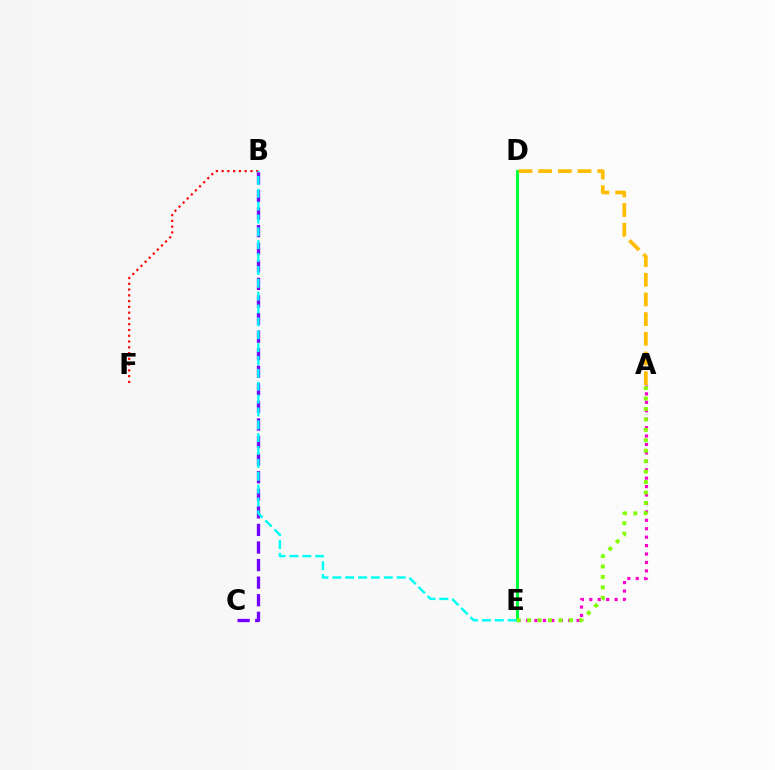{('A', 'E'): [{'color': '#ff00cf', 'line_style': 'dotted', 'thickness': 2.29}, {'color': '#84ff00', 'line_style': 'dotted', 'thickness': 2.84}], ('B', 'F'): [{'color': '#ff0000', 'line_style': 'dotted', 'thickness': 1.57}], ('B', 'C'): [{'color': '#7200ff', 'line_style': 'dashed', 'thickness': 2.39}], ('D', 'E'): [{'color': '#004bff', 'line_style': 'solid', 'thickness': 2.08}, {'color': '#00ff39', 'line_style': 'solid', 'thickness': 2.22}], ('B', 'E'): [{'color': '#00fff6', 'line_style': 'dashed', 'thickness': 1.75}], ('A', 'D'): [{'color': '#ffbd00', 'line_style': 'dashed', 'thickness': 2.67}]}